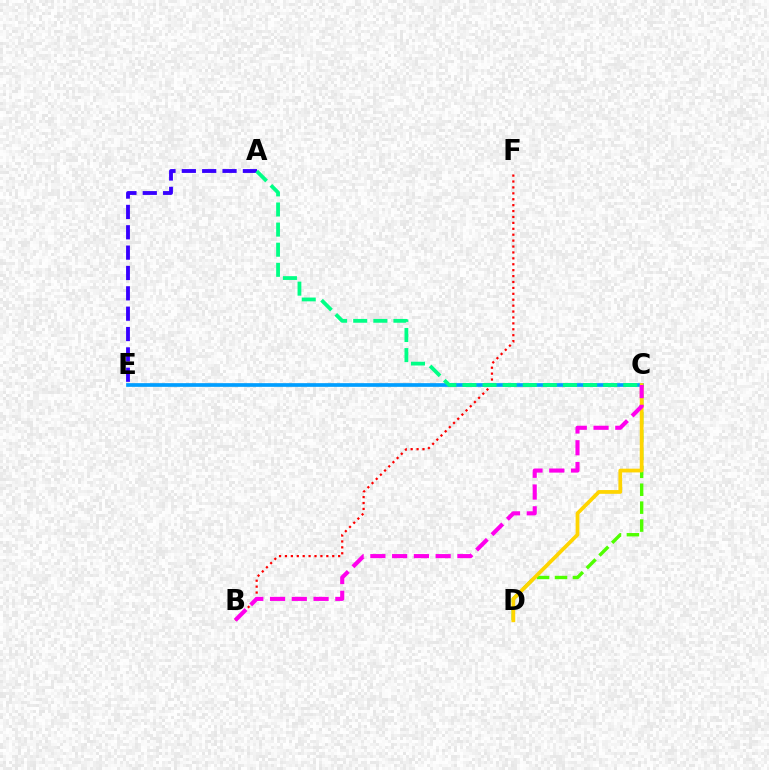{('C', 'E'): [{'color': '#009eff', 'line_style': 'solid', 'thickness': 2.66}], ('A', 'E'): [{'color': '#3700ff', 'line_style': 'dashed', 'thickness': 2.76}], ('B', 'F'): [{'color': '#ff0000', 'line_style': 'dotted', 'thickness': 1.61}], ('C', 'D'): [{'color': '#4fff00', 'line_style': 'dashed', 'thickness': 2.43}, {'color': '#ffd500', 'line_style': 'solid', 'thickness': 2.7}], ('A', 'C'): [{'color': '#00ff86', 'line_style': 'dashed', 'thickness': 2.73}], ('B', 'C'): [{'color': '#ff00ed', 'line_style': 'dashed', 'thickness': 2.96}]}